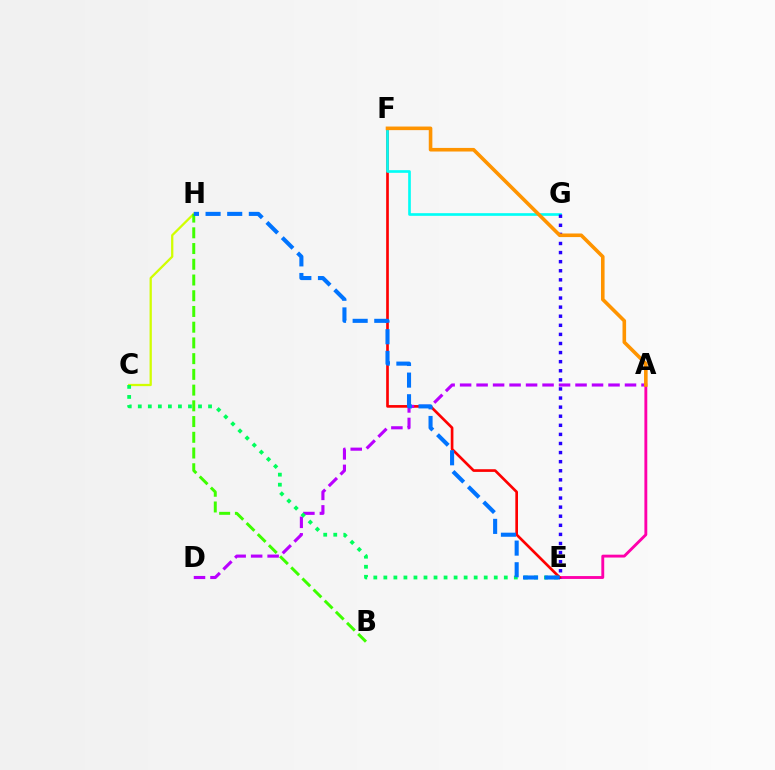{('A', 'E'): [{'color': '#ff00ac', 'line_style': 'solid', 'thickness': 2.07}], ('C', 'H'): [{'color': '#d1ff00', 'line_style': 'solid', 'thickness': 1.64}], ('E', 'F'): [{'color': '#ff0000', 'line_style': 'solid', 'thickness': 1.92}], ('B', 'H'): [{'color': '#3dff00', 'line_style': 'dashed', 'thickness': 2.14}], ('A', 'D'): [{'color': '#b900ff', 'line_style': 'dashed', 'thickness': 2.24}], ('F', 'G'): [{'color': '#00fff6', 'line_style': 'solid', 'thickness': 1.92}], ('C', 'E'): [{'color': '#00ff5c', 'line_style': 'dotted', 'thickness': 2.73}], ('E', 'H'): [{'color': '#0074ff', 'line_style': 'dashed', 'thickness': 2.94}], ('E', 'G'): [{'color': '#2500ff', 'line_style': 'dotted', 'thickness': 2.47}], ('A', 'F'): [{'color': '#ff9400', 'line_style': 'solid', 'thickness': 2.59}]}